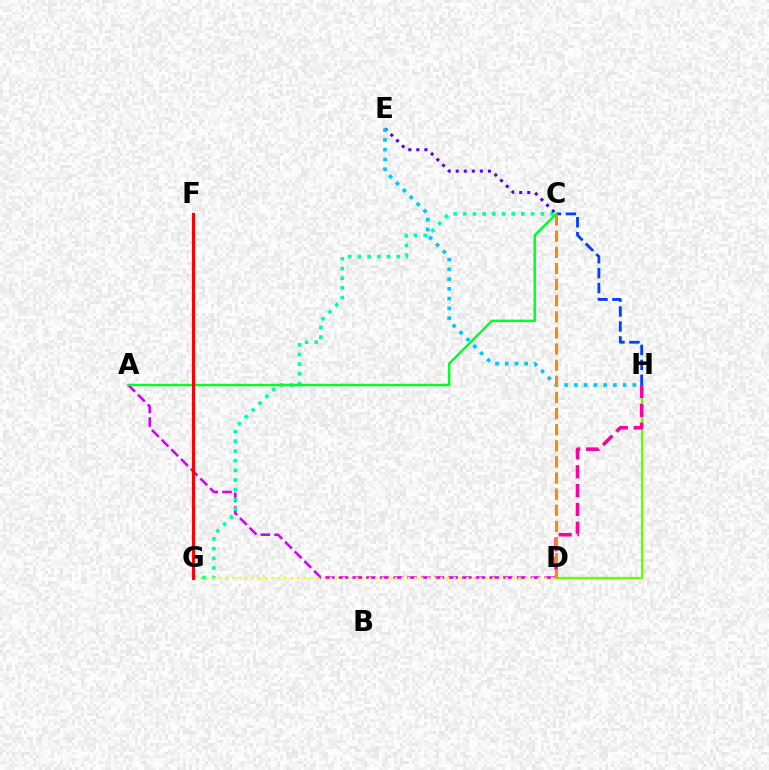{('A', 'D'): [{'color': '#d600ff', 'line_style': 'dashed', 'thickness': 1.86}], ('C', 'G'): [{'color': '#00ffaf', 'line_style': 'dotted', 'thickness': 2.63}], ('D', 'H'): [{'color': '#66ff00', 'line_style': 'solid', 'thickness': 1.64}, {'color': '#ff00a0', 'line_style': 'dashed', 'thickness': 2.56}], ('C', 'E'): [{'color': '#4f00ff', 'line_style': 'dotted', 'thickness': 2.18}], ('D', 'G'): [{'color': '#eeff00', 'line_style': 'dotted', 'thickness': 1.77}], ('E', 'H'): [{'color': '#00c7ff', 'line_style': 'dotted', 'thickness': 2.65}], ('C', 'H'): [{'color': '#003fff', 'line_style': 'dashed', 'thickness': 2.03}], ('A', 'C'): [{'color': '#00ff27', 'line_style': 'solid', 'thickness': 1.75}], ('C', 'D'): [{'color': '#ff8800', 'line_style': 'dashed', 'thickness': 2.19}], ('F', 'G'): [{'color': '#ff0000', 'line_style': 'solid', 'thickness': 2.23}]}